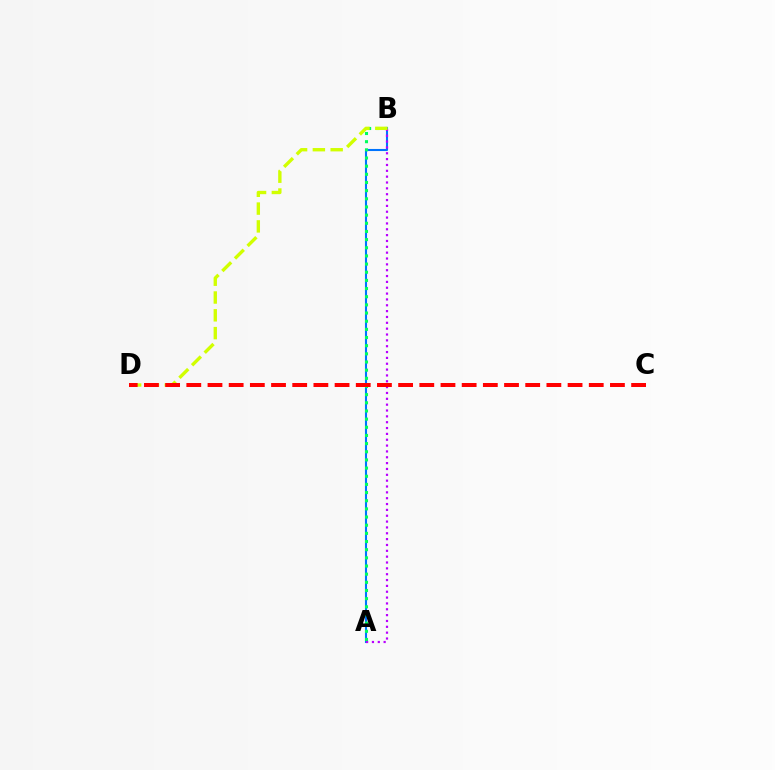{('A', 'B'): [{'color': '#0074ff', 'line_style': 'solid', 'thickness': 1.5}, {'color': '#00ff5c', 'line_style': 'dotted', 'thickness': 2.22}, {'color': '#b900ff', 'line_style': 'dotted', 'thickness': 1.59}], ('B', 'D'): [{'color': '#d1ff00', 'line_style': 'dashed', 'thickness': 2.42}], ('C', 'D'): [{'color': '#ff0000', 'line_style': 'dashed', 'thickness': 2.88}]}